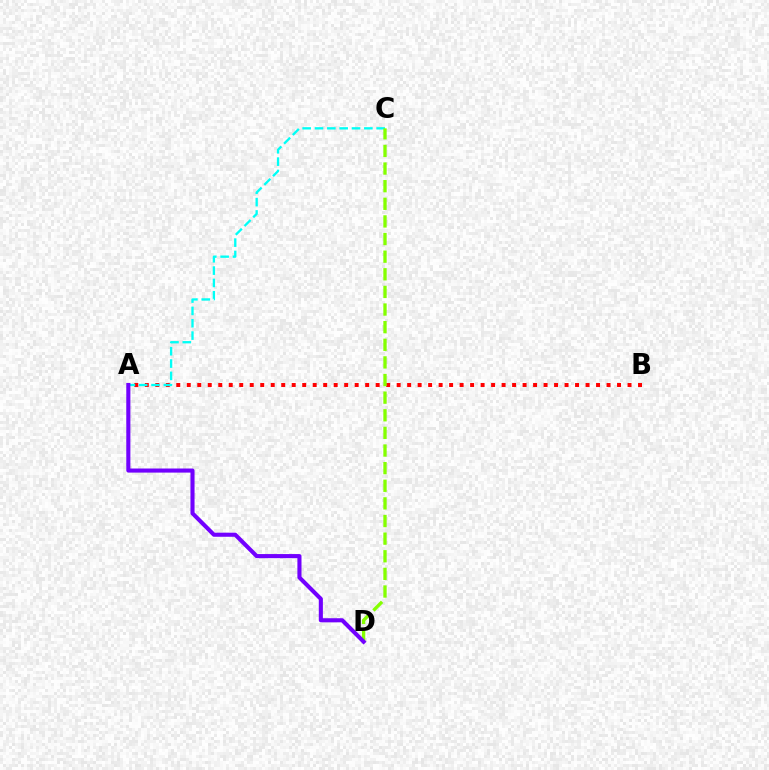{('A', 'B'): [{'color': '#ff0000', 'line_style': 'dotted', 'thickness': 2.85}], ('A', 'C'): [{'color': '#00fff6', 'line_style': 'dashed', 'thickness': 1.68}], ('C', 'D'): [{'color': '#84ff00', 'line_style': 'dashed', 'thickness': 2.39}], ('A', 'D'): [{'color': '#7200ff', 'line_style': 'solid', 'thickness': 2.95}]}